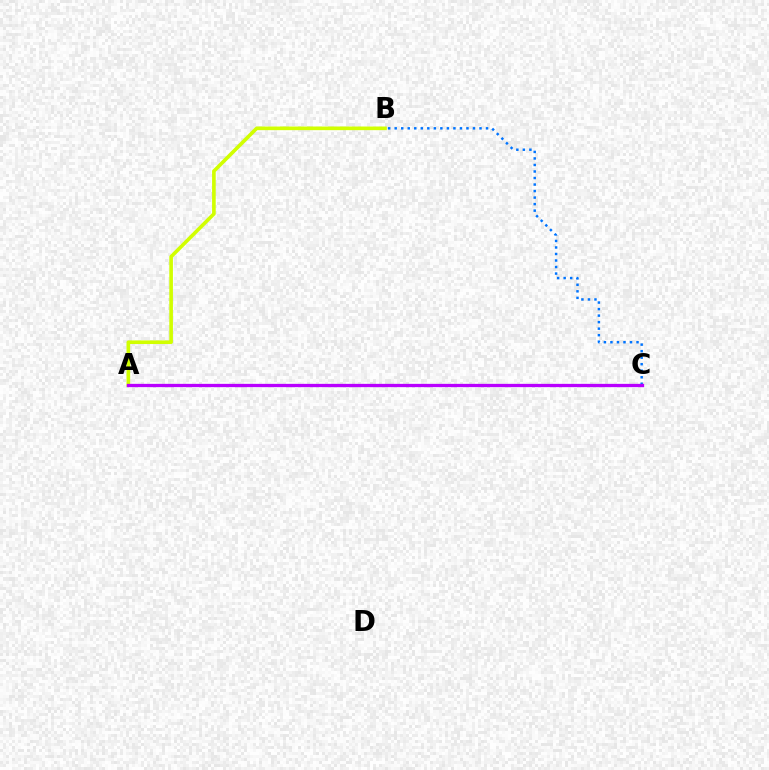{('A', 'C'): [{'color': '#00ff5c', 'line_style': 'dotted', 'thickness': 2.1}, {'color': '#ff0000', 'line_style': 'dashed', 'thickness': 2.0}, {'color': '#b900ff', 'line_style': 'solid', 'thickness': 2.37}], ('B', 'C'): [{'color': '#0074ff', 'line_style': 'dotted', 'thickness': 1.77}], ('A', 'B'): [{'color': '#d1ff00', 'line_style': 'solid', 'thickness': 2.62}]}